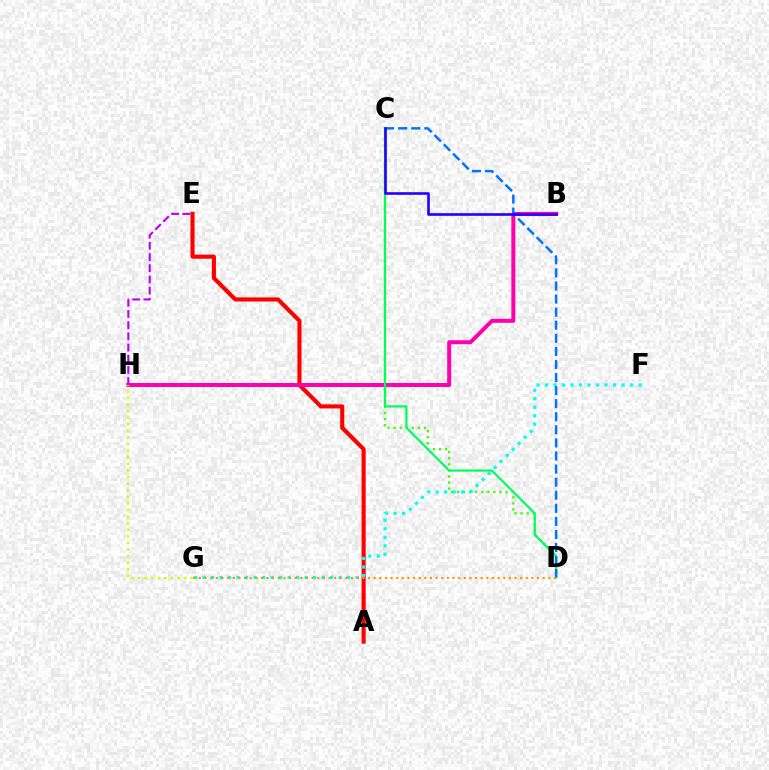{('C', 'D'): [{'color': '#3dff00', 'line_style': 'dotted', 'thickness': 1.65}, {'color': '#00ff5c', 'line_style': 'solid', 'thickness': 1.6}, {'color': '#0074ff', 'line_style': 'dashed', 'thickness': 1.78}], ('A', 'E'): [{'color': '#ff0000', 'line_style': 'solid', 'thickness': 2.96}], ('F', 'G'): [{'color': '#00fff6', 'line_style': 'dotted', 'thickness': 2.31}], ('B', 'H'): [{'color': '#ff00ac', 'line_style': 'solid', 'thickness': 2.86}], ('E', 'H'): [{'color': '#b900ff', 'line_style': 'dashed', 'thickness': 1.52}], ('G', 'H'): [{'color': '#d1ff00', 'line_style': 'dotted', 'thickness': 1.79}], ('D', 'G'): [{'color': '#ff9400', 'line_style': 'dotted', 'thickness': 1.53}], ('B', 'C'): [{'color': '#2500ff', 'line_style': 'solid', 'thickness': 1.9}]}